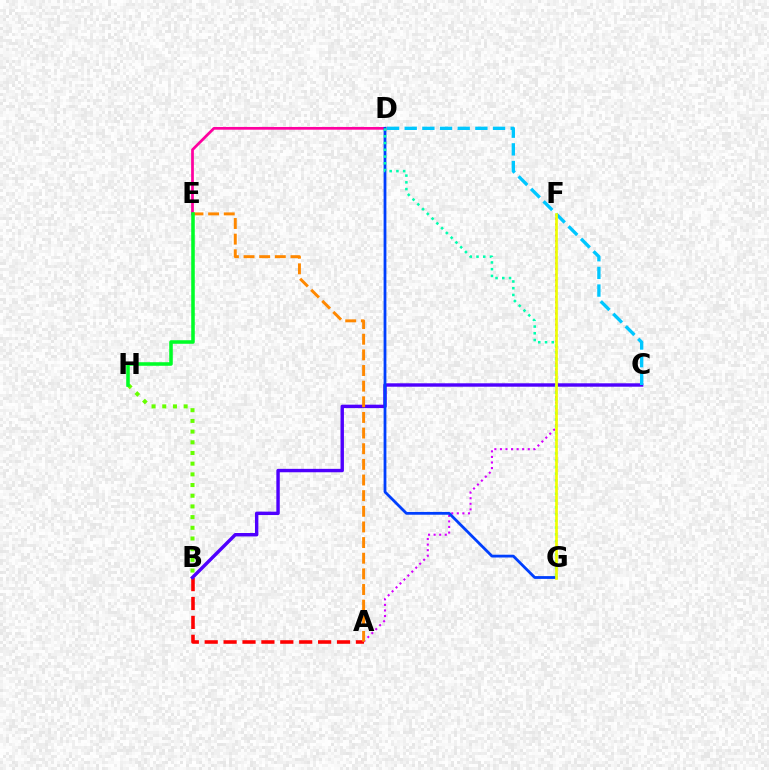{('B', 'H'): [{'color': '#66ff00', 'line_style': 'dotted', 'thickness': 2.9}], ('A', 'B'): [{'color': '#ff0000', 'line_style': 'dashed', 'thickness': 2.57}], ('B', 'C'): [{'color': '#4f00ff', 'line_style': 'solid', 'thickness': 2.46}], ('D', 'E'): [{'color': '#ff00a0', 'line_style': 'solid', 'thickness': 1.97}], ('A', 'F'): [{'color': '#d600ff', 'line_style': 'dotted', 'thickness': 1.51}], ('D', 'G'): [{'color': '#003fff', 'line_style': 'solid', 'thickness': 2.01}, {'color': '#00ffaf', 'line_style': 'dotted', 'thickness': 1.83}], ('C', 'D'): [{'color': '#00c7ff', 'line_style': 'dashed', 'thickness': 2.4}], ('A', 'E'): [{'color': '#ff8800', 'line_style': 'dashed', 'thickness': 2.13}], ('E', 'H'): [{'color': '#00ff27', 'line_style': 'solid', 'thickness': 2.56}], ('F', 'G'): [{'color': '#eeff00', 'line_style': 'solid', 'thickness': 1.92}]}